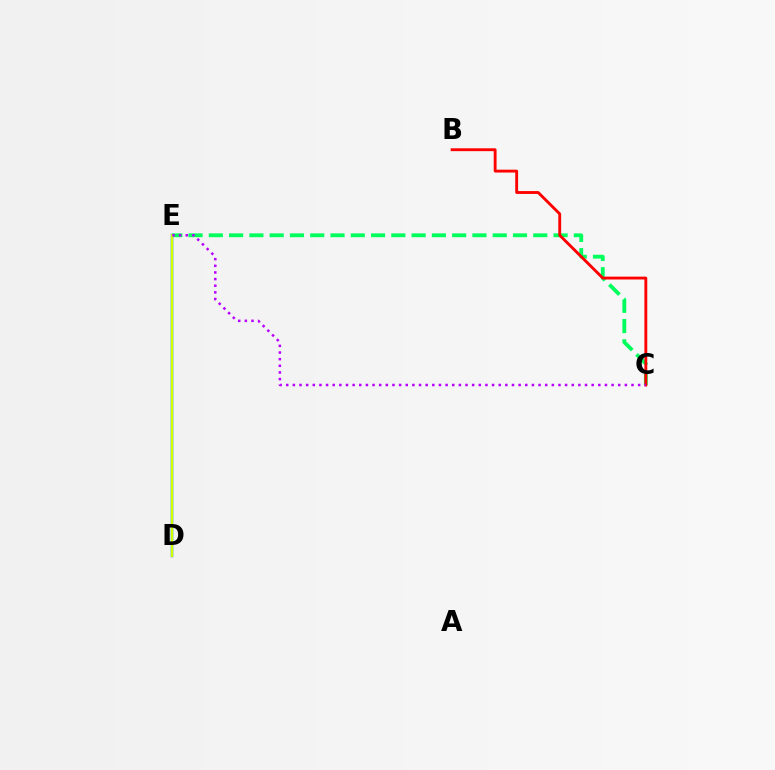{('C', 'E'): [{'color': '#00ff5c', 'line_style': 'dashed', 'thickness': 2.75}, {'color': '#b900ff', 'line_style': 'dotted', 'thickness': 1.8}], ('B', 'C'): [{'color': '#ff0000', 'line_style': 'solid', 'thickness': 2.06}], ('D', 'E'): [{'color': '#0074ff', 'line_style': 'solid', 'thickness': 1.79}, {'color': '#d1ff00', 'line_style': 'solid', 'thickness': 1.67}]}